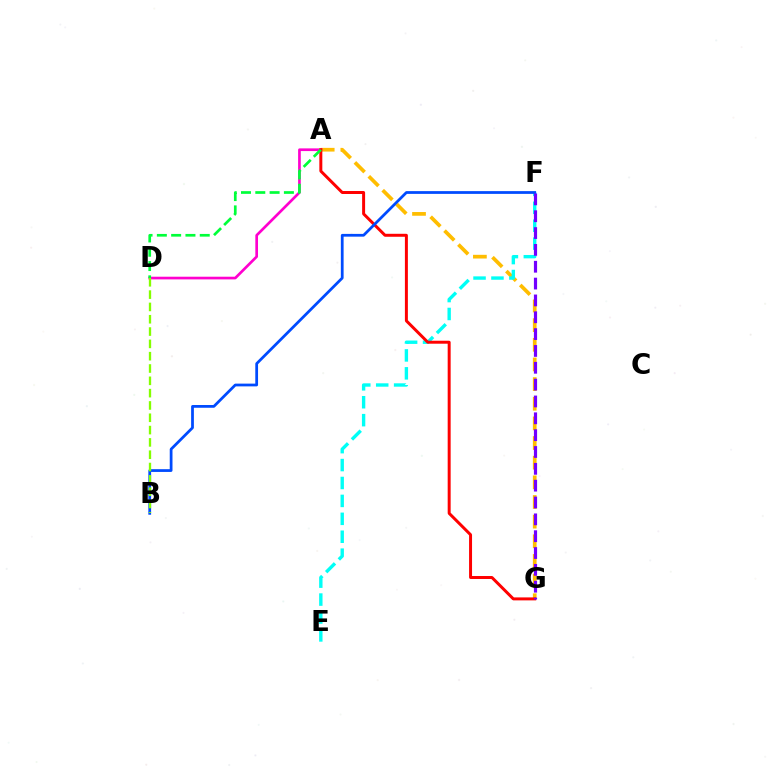{('A', 'G'): [{'color': '#ffbd00', 'line_style': 'dashed', 'thickness': 2.67}, {'color': '#ff0000', 'line_style': 'solid', 'thickness': 2.14}], ('A', 'D'): [{'color': '#ff00cf', 'line_style': 'solid', 'thickness': 1.93}, {'color': '#00ff39', 'line_style': 'dashed', 'thickness': 1.94}], ('E', 'F'): [{'color': '#00fff6', 'line_style': 'dashed', 'thickness': 2.43}], ('B', 'F'): [{'color': '#004bff', 'line_style': 'solid', 'thickness': 1.99}], ('F', 'G'): [{'color': '#7200ff', 'line_style': 'dashed', 'thickness': 2.29}], ('B', 'D'): [{'color': '#84ff00', 'line_style': 'dashed', 'thickness': 1.67}]}